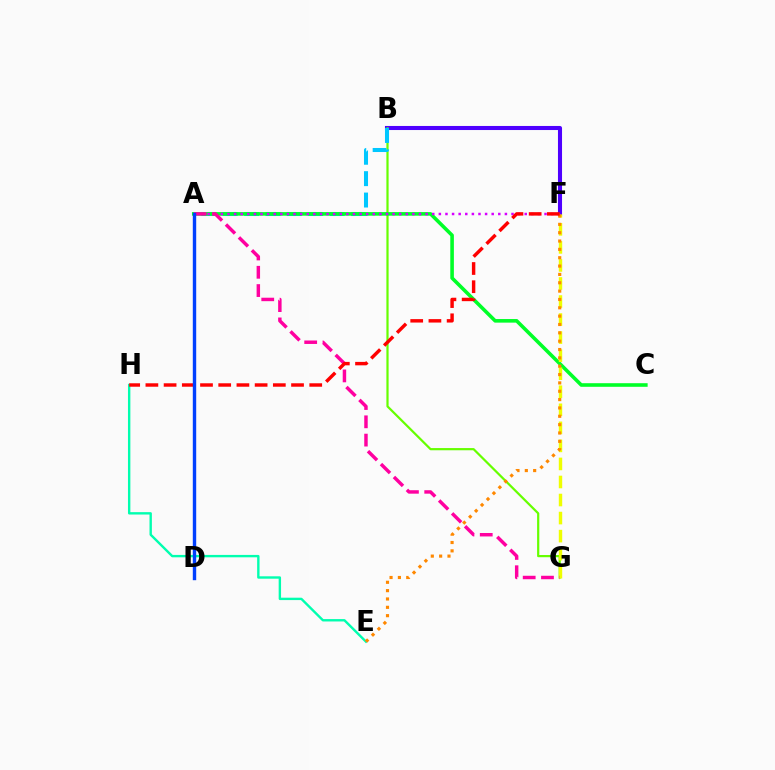{('B', 'F'): [{'color': '#4f00ff', 'line_style': 'solid', 'thickness': 2.93}], ('B', 'G'): [{'color': '#66ff00', 'line_style': 'solid', 'thickness': 1.59}], ('A', 'B'): [{'color': '#00c7ff', 'line_style': 'dashed', 'thickness': 2.91}], ('A', 'C'): [{'color': '#00ff27', 'line_style': 'solid', 'thickness': 2.59}], ('A', 'F'): [{'color': '#d600ff', 'line_style': 'dotted', 'thickness': 1.79}], ('E', 'H'): [{'color': '#00ffaf', 'line_style': 'solid', 'thickness': 1.72}], ('F', 'G'): [{'color': '#eeff00', 'line_style': 'dashed', 'thickness': 2.45}], ('A', 'G'): [{'color': '#ff00a0', 'line_style': 'dashed', 'thickness': 2.48}], ('E', 'F'): [{'color': '#ff8800', 'line_style': 'dotted', 'thickness': 2.27}], ('F', 'H'): [{'color': '#ff0000', 'line_style': 'dashed', 'thickness': 2.47}], ('A', 'D'): [{'color': '#003fff', 'line_style': 'solid', 'thickness': 2.44}]}